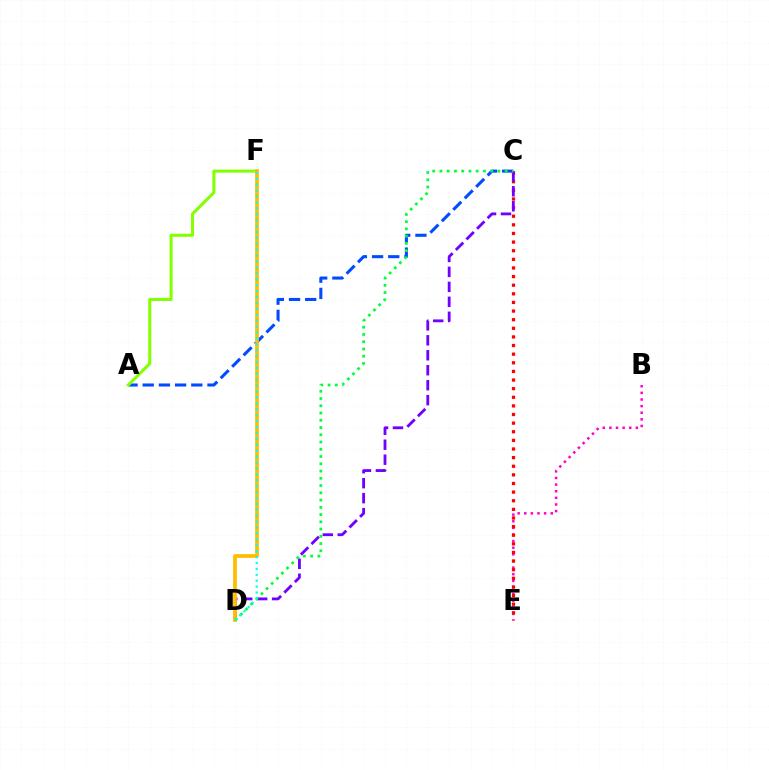{('A', 'C'): [{'color': '#004bff', 'line_style': 'dashed', 'thickness': 2.2}], ('B', 'E'): [{'color': '#ff00cf', 'line_style': 'dotted', 'thickness': 1.8}], ('C', 'E'): [{'color': '#ff0000', 'line_style': 'dotted', 'thickness': 2.34}], ('C', 'D'): [{'color': '#7200ff', 'line_style': 'dashed', 'thickness': 2.03}, {'color': '#00ff39', 'line_style': 'dotted', 'thickness': 1.97}], ('A', 'F'): [{'color': '#84ff00', 'line_style': 'solid', 'thickness': 2.18}], ('D', 'F'): [{'color': '#ffbd00', 'line_style': 'solid', 'thickness': 2.69}, {'color': '#00fff6', 'line_style': 'dotted', 'thickness': 1.61}]}